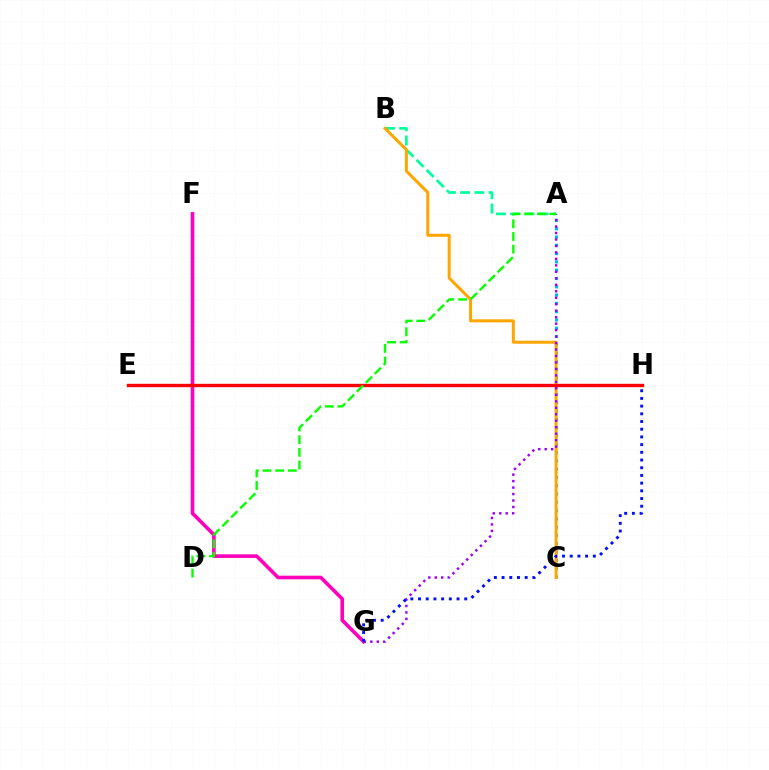{('A', 'C'): [{'color': '#00b5ff', 'line_style': 'dotted', 'thickness': 2.25}], ('A', 'B'): [{'color': '#00ff9d', 'line_style': 'dashed', 'thickness': 1.94}], ('F', 'G'): [{'color': '#ff00bd', 'line_style': 'solid', 'thickness': 2.6}], ('E', 'H'): [{'color': '#b3ff00', 'line_style': 'solid', 'thickness': 2.07}, {'color': '#ff0000', 'line_style': 'solid', 'thickness': 2.41}], ('B', 'C'): [{'color': '#ffa500', 'line_style': 'solid', 'thickness': 2.16}], ('A', 'G'): [{'color': '#9b00ff', 'line_style': 'dotted', 'thickness': 1.76}], ('G', 'H'): [{'color': '#0010ff', 'line_style': 'dotted', 'thickness': 2.09}], ('A', 'D'): [{'color': '#08ff00', 'line_style': 'dashed', 'thickness': 1.72}]}